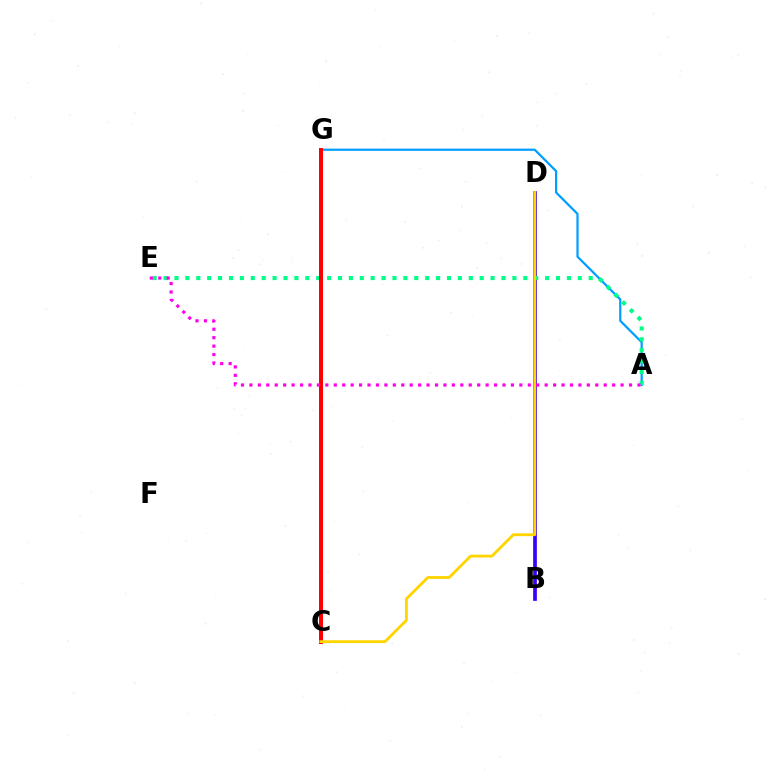{('A', 'G'): [{'color': '#009eff', 'line_style': 'solid', 'thickness': 1.6}], ('B', 'D'): [{'color': '#3700ff', 'line_style': 'solid', 'thickness': 2.67}], ('A', 'E'): [{'color': '#00ff86', 'line_style': 'dotted', 'thickness': 2.96}, {'color': '#ff00ed', 'line_style': 'dotted', 'thickness': 2.29}], ('C', 'G'): [{'color': '#4fff00', 'line_style': 'dashed', 'thickness': 2.71}, {'color': '#ff0000', 'line_style': 'solid', 'thickness': 2.86}], ('C', 'D'): [{'color': '#ffd500', 'line_style': 'solid', 'thickness': 2.04}]}